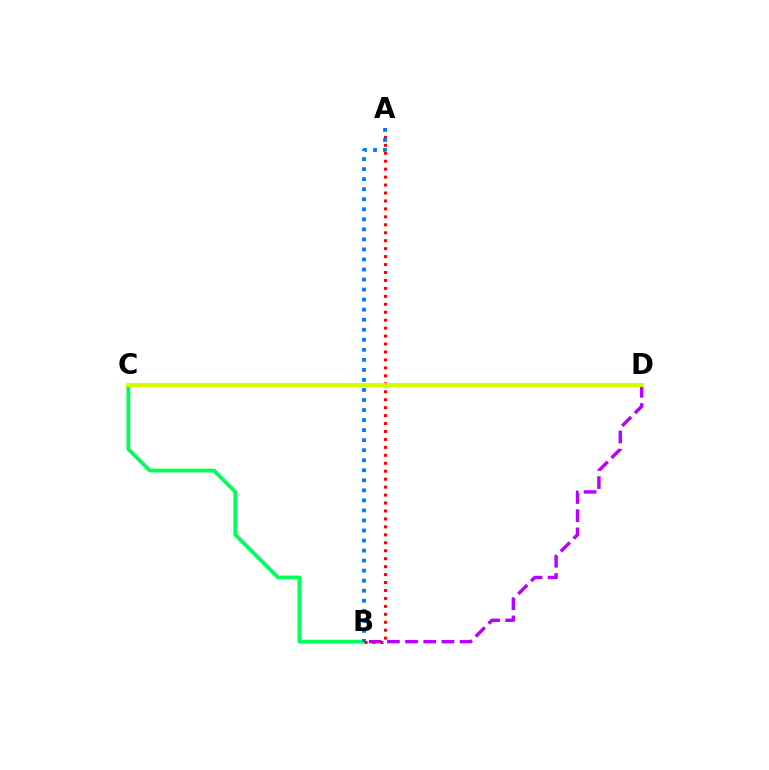{('B', 'C'): [{'color': '#00ff5c', 'line_style': 'solid', 'thickness': 2.75}], ('B', 'D'): [{'color': '#b900ff', 'line_style': 'dashed', 'thickness': 2.47}], ('A', 'B'): [{'color': '#ff0000', 'line_style': 'dotted', 'thickness': 2.16}, {'color': '#0074ff', 'line_style': 'dotted', 'thickness': 2.73}], ('C', 'D'): [{'color': '#d1ff00', 'line_style': 'solid', 'thickness': 2.97}]}